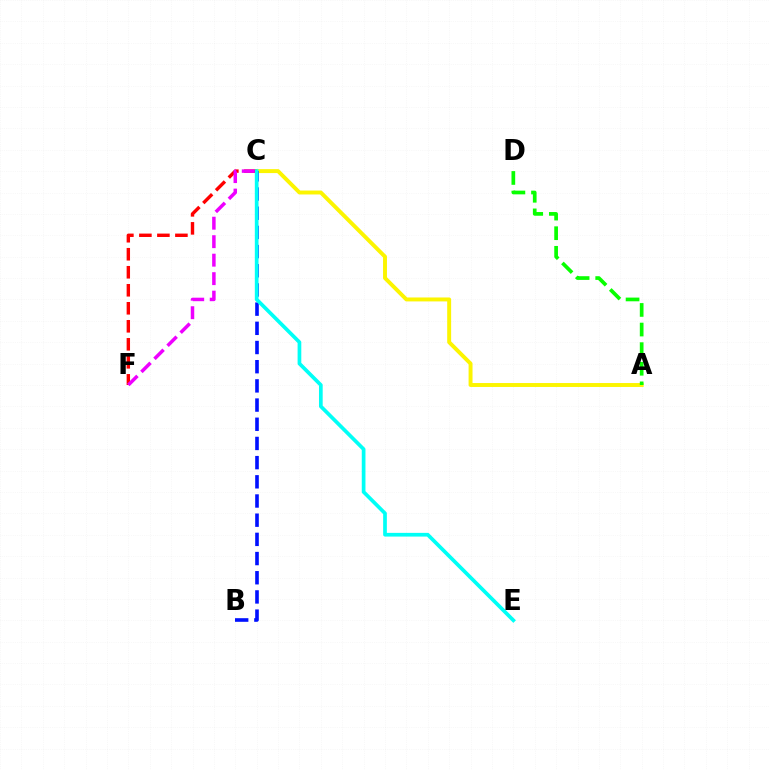{('A', 'C'): [{'color': '#fcf500', 'line_style': 'solid', 'thickness': 2.83}], ('B', 'C'): [{'color': '#0010ff', 'line_style': 'dashed', 'thickness': 2.61}], ('C', 'F'): [{'color': '#ff0000', 'line_style': 'dashed', 'thickness': 2.45}, {'color': '#ee00ff', 'line_style': 'dashed', 'thickness': 2.51}], ('C', 'E'): [{'color': '#00fff6', 'line_style': 'solid', 'thickness': 2.66}], ('A', 'D'): [{'color': '#08ff00', 'line_style': 'dashed', 'thickness': 2.66}]}